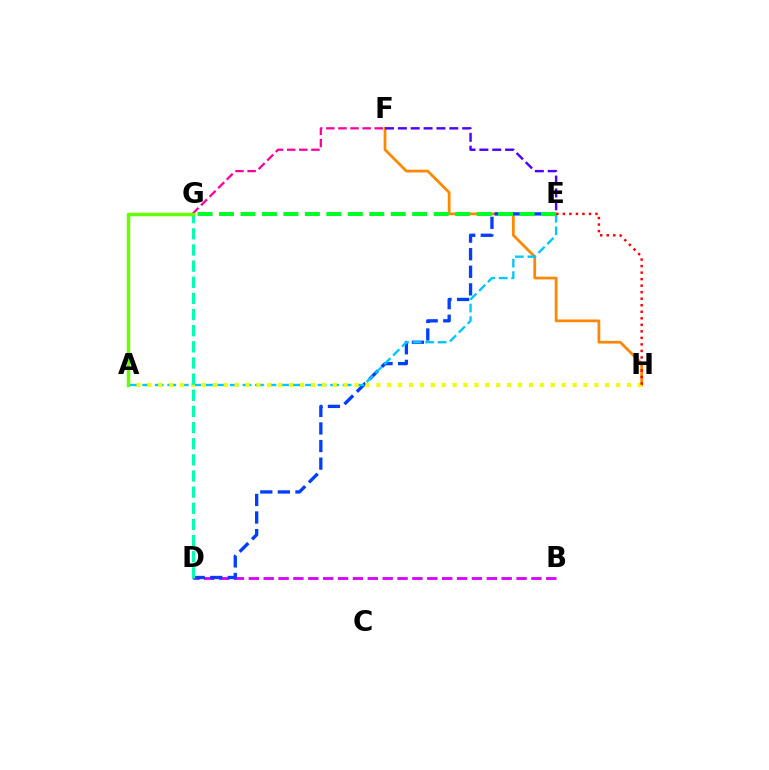{('B', 'D'): [{'color': '#d600ff', 'line_style': 'dashed', 'thickness': 2.02}], ('F', 'G'): [{'color': '#ff00a0', 'line_style': 'dashed', 'thickness': 1.64}], ('F', 'H'): [{'color': '#ff8800', 'line_style': 'solid', 'thickness': 1.97}], ('D', 'E'): [{'color': '#003fff', 'line_style': 'dashed', 'thickness': 2.39}], ('A', 'E'): [{'color': '#00c7ff', 'line_style': 'dashed', 'thickness': 1.7}], ('E', 'F'): [{'color': '#4f00ff', 'line_style': 'dashed', 'thickness': 1.75}], ('A', 'H'): [{'color': '#eeff00', 'line_style': 'dotted', 'thickness': 2.96}], ('E', 'H'): [{'color': '#ff0000', 'line_style': 'dotted', 'thickness': 1.77}], ('E', 'G'): [{'color': '#00ff27', 'line_style': 'dashed', 'thickness': 2.92}], ('D', 'G'): [{'color': '#00ffaf', 'line_style': 'dashed', 'thickness': 2.19}], ('A', 'G'): [{'color': '#66ff00', 'line_style': 'solid', 'thickness': 2.5}]}